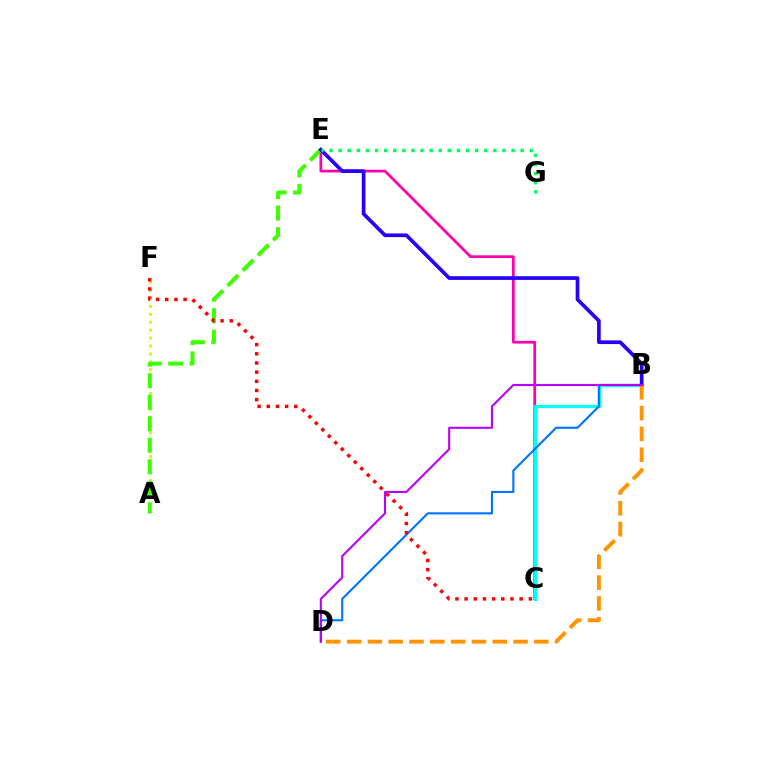{('C', 'E'): [{'color': '#ff00ac', 'line_style': 'solid', 'thickness': 1.98}], ('B', 'C'): [{'color': '#00fff6', 'line_style': 'solid', 'thickness': 2.37}], ('B', 'D'): [{'color': '#0074ff', 'line_style': 'solid', 'thickness': 1.52}, {'color': '#ff9400', 'line_style': 'dashed', 'thickness': 2.83}, {'color': '#b900ff', 'line_style': 'solid', 'thickness': 1.51}], ('A', 'F'): [{'color': '#d1ff00', 'line_style': 'dotted', 'thickness': 2.15}], ('A', 'E'): [{'color': '#3dff00', 'line_style': 'dashed', 'thickness': 2.92}], ('C', 'F'): [{'color': '#ff0000', 'line_style': 'dotted', 'thickness': 2.49}], ('B', 'E'): [{'color': '#2500ff', 'line_style': 'solid', 'thickness': 2.65}], ('E', 'G'): [{'color': '#00ff5c', 'line_style': 'dotted', 'thickness': 2.47}]}